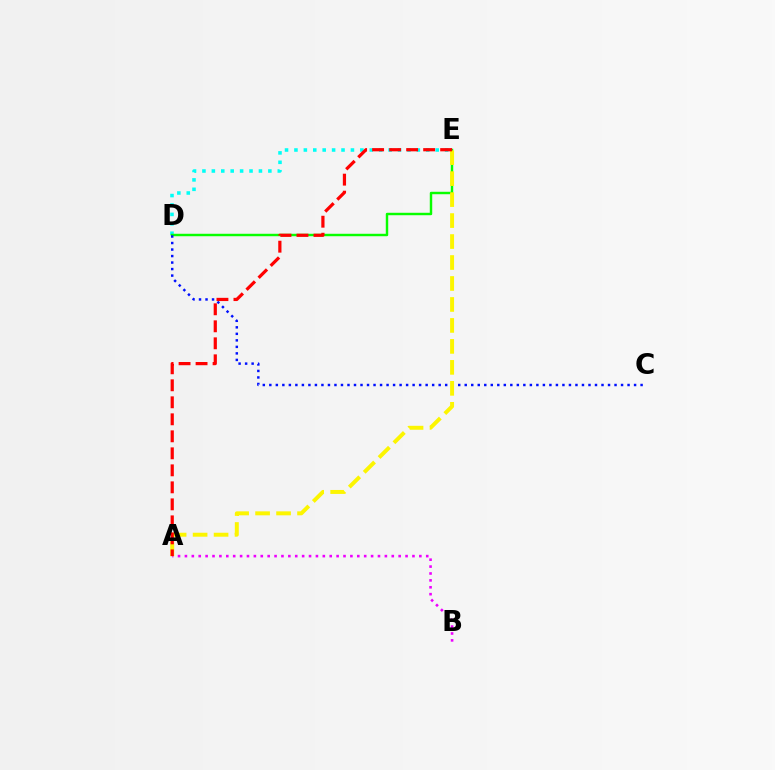{('D', 'E'): [{'color': '#00fff6', 'line_style': 'dotted', 'thickness': 2.56}, {'color': '#08ff00', 'line_style': 'solid', 'thickness': 1.76}], ('A', 'B'): [{'color': '#ee00ff', 'line_style': 'dotted', 'thickness': 1.87}], ('C', 'D'): [{'color': '#0010ff', 'line_style': 'dotted', 'thickness': 1.77}], ('A', 'E'): [{'color': '#fcf500', 'line_style': 'dashed', 'thickness': 2.85}, {'color': '#ff0000', 'line_style': 'dashed', 'thickness': 2.31}]}